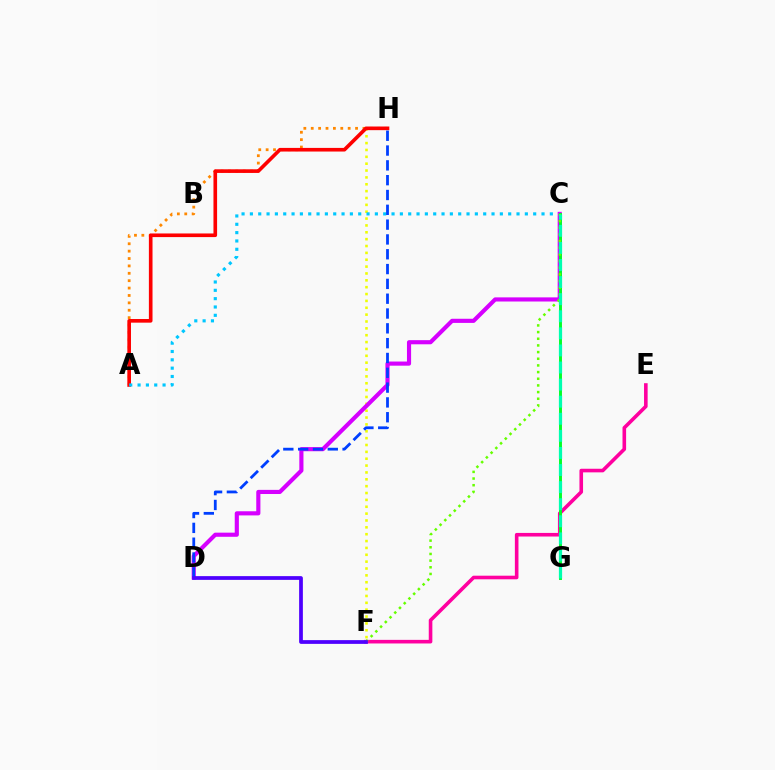{('A', 'H'): [{'color': '#ff8800', 'line_style': 'dotted', 'thickness': 2.01}, {'color': '#ff0000', 'line_style': 'solid', 'thickness': 2.62}], ('F', 'H'): [{'color': '#eeff00', 'line_style': 'dotted', 'thickness': 1.86}], ('A', 'C'): [{'color': '#00c7ff', 'line_style': 'dotted', 'thickness': 2.26}], ('C', 'D'): [{'color': '#d600ff', 'line_style': 'solid', 'thickness': 2.98}], ('E', 'F'): [{'color': '#ff00a0', 'line_style': 'solid', 'thickness': 2.59}], ('D', 'H'): [{'color': '#003fff', 'line_style': 'dashed', 'thickness': 2.01}], ('C', 'G'): [{'color': '#00ff27', 'line_style': 'solid', 'thickness': 2.1}, {'color': '#00ffaf', 'line_style': 'dashed', 'thickness': 2.32}], ('C', 'F'): [{'color': '#66ff00', 'line_style': 'dotted', 'thickness': 1.81}], ('D', 'F'): [{'color': '#4f00ff', 'line_style': 'solid', 'thickness': 2.7}]}